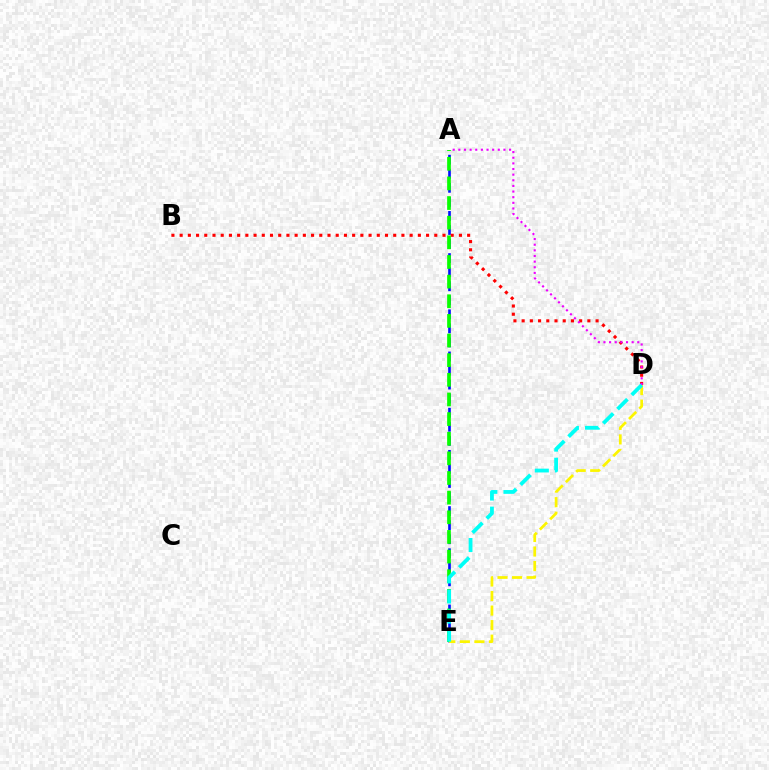{('A', 'E'): [{'color': '#0010ff', 'line_style': 'dashed', 'thickness': 1.91}, {'color': '#08ff00', 'line_style': 'dashed', 'thickness': 2.67}], ('B', 'D'): [{'color': '#ff0000', 'line_style': 'dotted', 'thickness': 2.23}], ('A', 'D'): [{'color': '#ee00ff', 'line_style': 'dotted', 'thickness': 1.53}], ('D', 'E'): [{'color': '#fcf500', 'line_style': 'dashed', 'thickness': 1.98}, {'color': '#00fff6', 'line_style': 'dashed', 'thickness': 2.73}]}